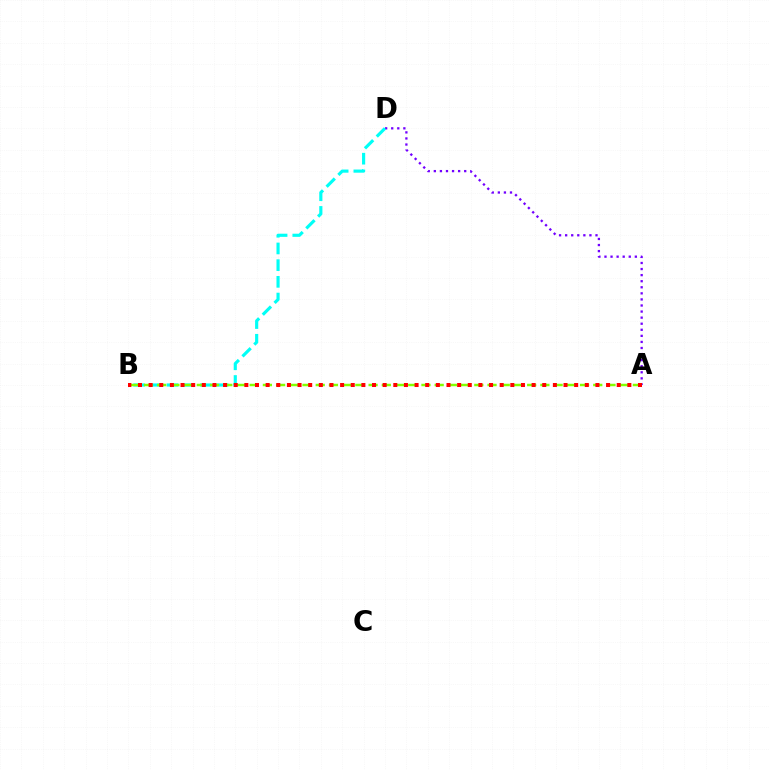{('A', 'D'): [{'color': '#7200ff', 'line_style': 'dotted', 'thickness': 1.65}], ('B', 'D'): [{'color': '#00fff6', 'line_style': 'dashed', 'thickness': 2.27}], ('A', 'B'): [{'color': '#84ff00', 'line_style': 'dashed', 'thickness': 1.8}, {'color': '#ff0000', 'line_style': 'dotted', 'thickness': 2.89}]}